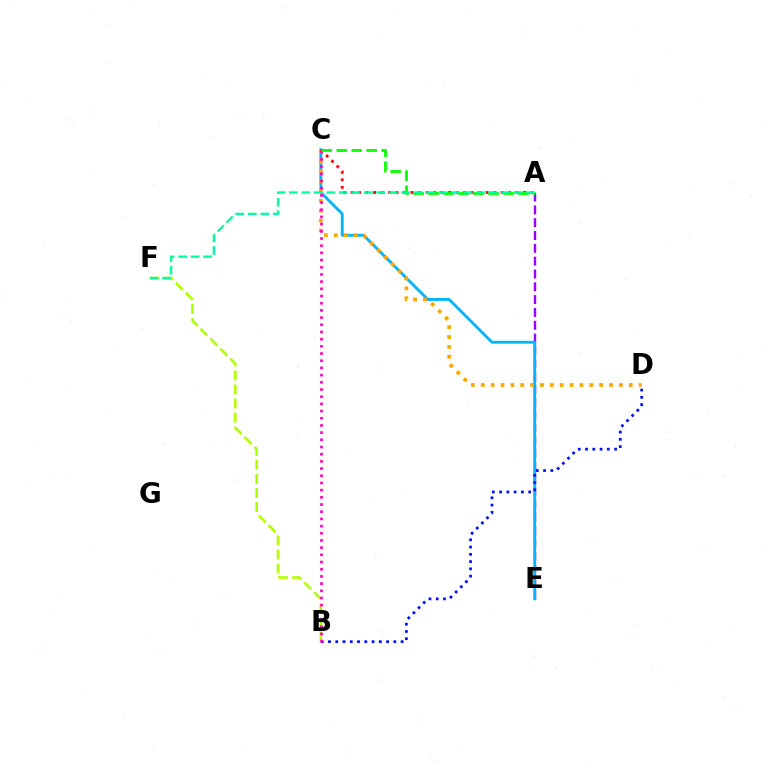{('A', 'E'): [{'color': '#9b00ff', 'line_style': 'dashed', 'thickness': 1.74}], ('C', 'E'): [{'color': '#00b5ff', 'line_style': 'solid', 'thickness': 2.05}], ('B', 'D'): [{'color': '#0010ff', 'line_style': 'dotted', 'thickness': 1.97}], ('C', 'D'): [{'color': '#ffa500', 'line_style': 'dotted', 'thickness': 2.68}], ('B', 'F'): [{'color': '#b3ff00', 'line_style': 'dashed', 'thickness': 1.91}], ('A', 'C'): [{'color': '#ff0000', 'line_style': 'dotted', 'thickness': 2.04}, {'color': '#08ff00', 'line_style': 'dashed', 'thickness': 2.04}], ('B', 'C'): [{'color': '#ff00bd', 'line_style': 'dotted', 'thickness': 1.95}], ('A', 'F'): [{'color': '#00ff9d', 'line_style': 'dashed', 'thickness': 1.7}]}